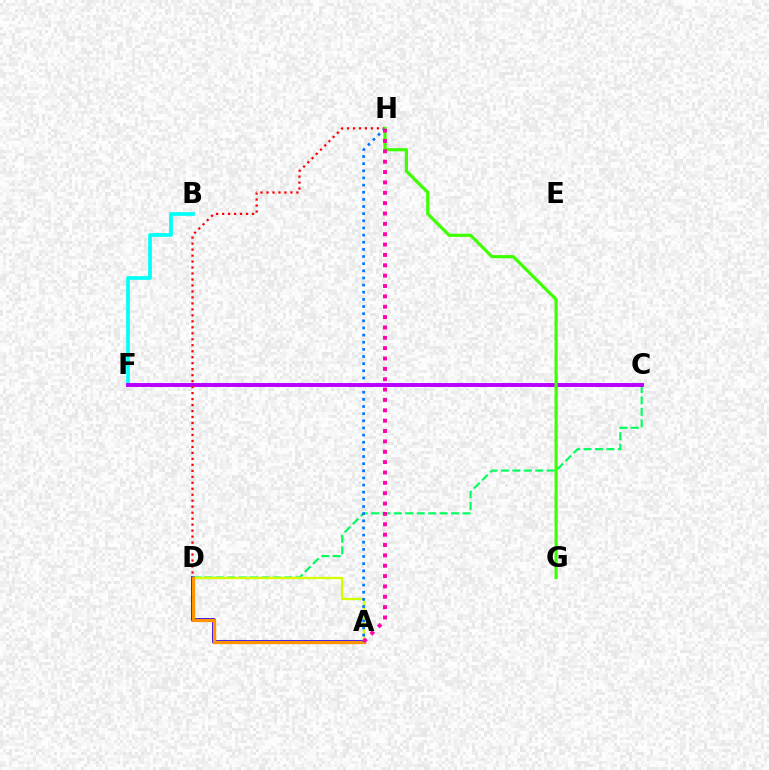{('A', 'D'): [{'color': '#2500ff', 'line_style': 'solid', 'thickness': 2.75}, {'color': '#d1ff00', 'line_style': 'solid', 'thickness': 1.65}, {'color': '#ff9400', 'line_style': 'solid', 'thickness': 2.35}], ('B', 'F'): [{'color': '#00fff6', 'line_style': 'solid', 'thickness': 2.67}], ('C', 'D'): [{'color': '#00ff5c', 'line_style': 'dashed', 'thickness': 1.55}], ('A', 'H'): [{'color': '#0074ff', 'line_style': 'dotted', 'thickness': 1.94}, {'color': '#ff00ac', 'line_style': 'dotted', 'thickness': 2.81}], ('C', 'F'): [{'color': '#b900ff', 'line_style': 'solid', 'thickness': 2.83}], ('D', 'H'): [{'color': '#ff0000', 'line_style': 'dotted', 'thickness': 1.62}], ('G', 'H'): [{'color': '#3dff00', 'line_style': 'solid', 'thickness': 2.29}]}